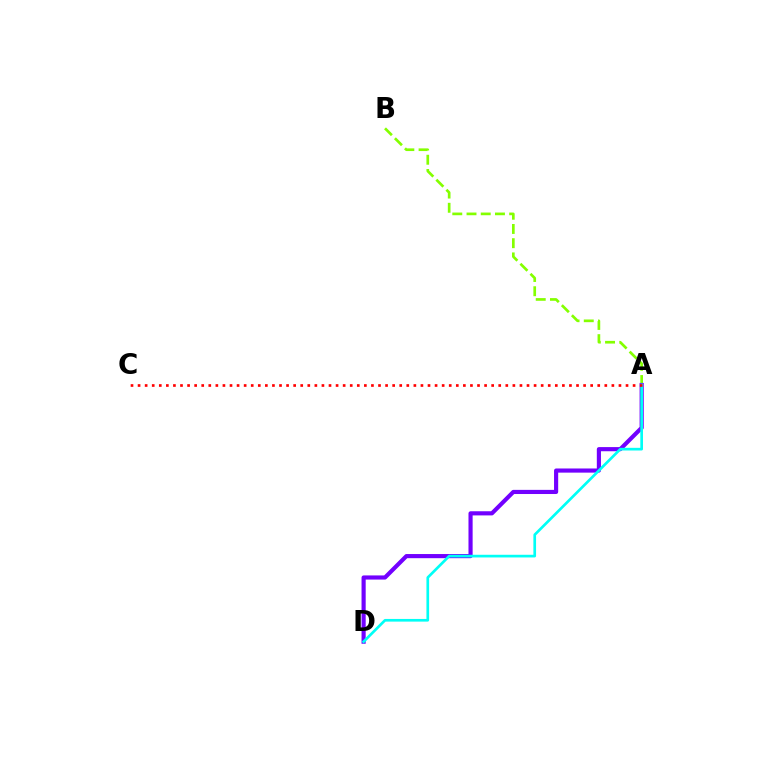{('A', 'B'): [{'color': '#84ff00', 'line_style': 'dashed', 'thickness': 1.93}], ('A', 'D'): [{'color': '#7200ff', 'line_style': 'solid', 'thickness': 2.99}, {'color': '#00fff6', 'line_style': 'solid', 'thickness': 1.93}], ('A', 'C'): [{'color': '#ff0000', 'line_style': 'dotted', 'thickness': 1.92}]}